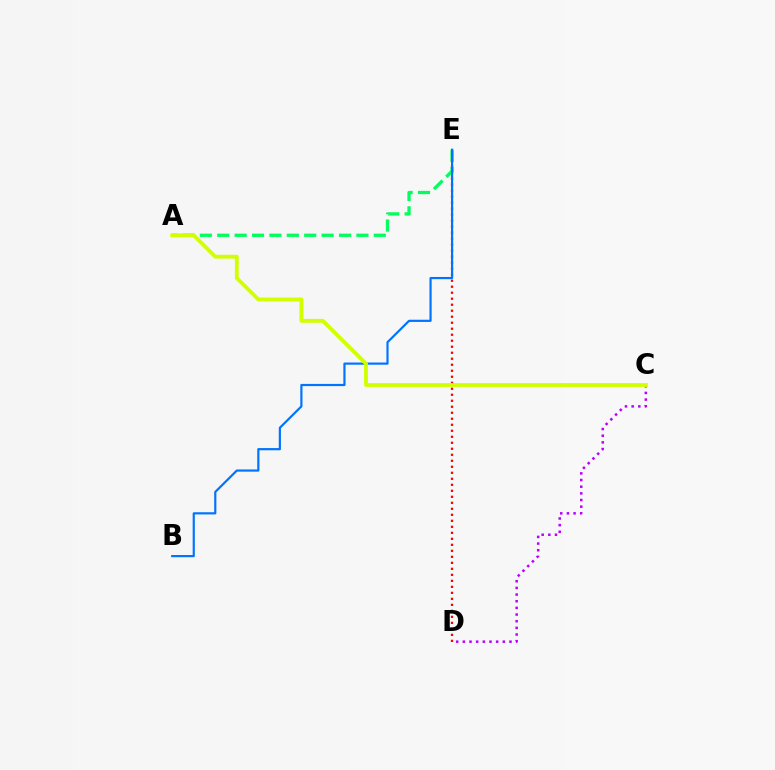{('C', 'D'): [{'color': '#b900ff', 'line_style': 'dotted', 'thickness': 1.81}], ('D', 'E'): [{'color': '#ff0000', 'line_style': 'dotted', 'thickness': 1.63}], ('A', 'E'): [{'color': '#00ff5c', 'line_style': 'dashed', 'thickness': 2.36}], ('B', 'E'): [{'color': '#0074ff', 'line_style': 'solid', 'thickness': 1.58}], ('A', 'C'): [{'color': '#d1ff00', 'line_style': 'solid', 'thickness': 2.76}]}